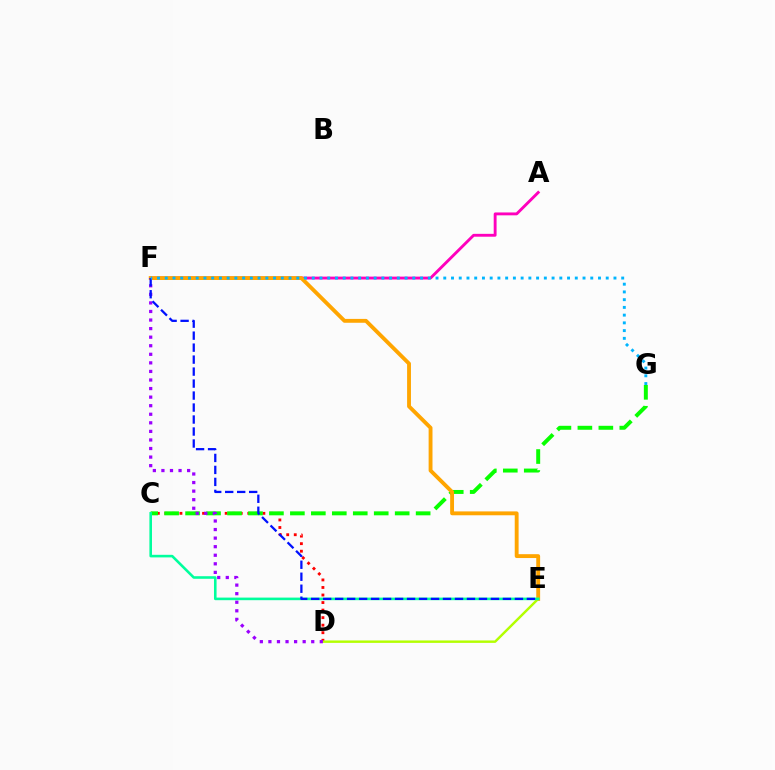{('A', 'F'): [{'color': '#ff00bd', 'line_style': 'solid', 'thickness': 2.07}], ('C', 'D'): [{'color': '#ff0000', 'line_style': 'dotted', 'thickness': 2.05}], ('C', 'G'): [{'color': '#08ff00', 'line_style': 'dashed', 'thickness': 2.85}], ('E', 'F'): [{'color': '#ffa500', 'line_style': 'solid', 'thickness': 2.78}, {'color': '#0010ff', 'line_style': 'dashed', 'thickness': 1.63}], ('D', 'E'): [{'color': '#b3ff00', 'line_style': 'solid', 'thickness': 1.75}], ('D', 'F'): [{'color': '#9b00ff', 'line_style': 'dotted', 'thickness': 2.33}], ('C', 'E'): [{'color': '#00ff9d', 'line_style': 'solid', 'thickness': 1.86}], ('F', 'G'): [{'color': '#00b5ff', 'line_style': 'dotted', 'thickness': 2.1}]}